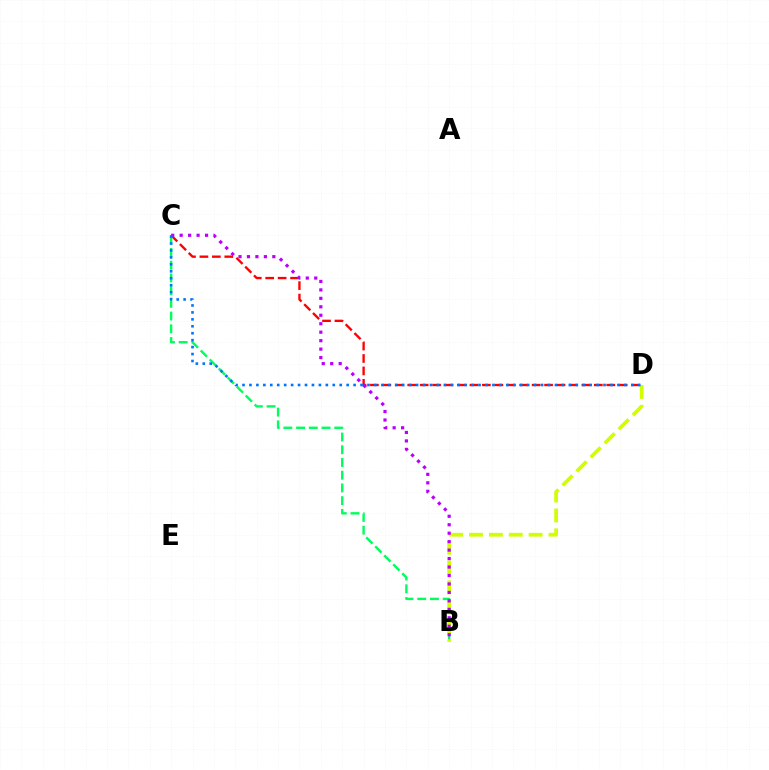{('C', 'D'): [{'color': '#ff0000', 'line_style': 'dashed', 'thickness': 1.69}, {'color': '#0074ff', 'line_style': 'dotted', 'thickness': 1.89}], ('B', 'C'): [{'color': '#00ff5c', 'line_style': 'dashed', 'thickness': 1.73}, {'color': '#b900ff', 'line_style': 'dotted', 'thickness': 2.3}], ('B', 'D'): [{'color': '#d1ff00', 'line_style': 'dashed', 'thickness': 2.7}]}